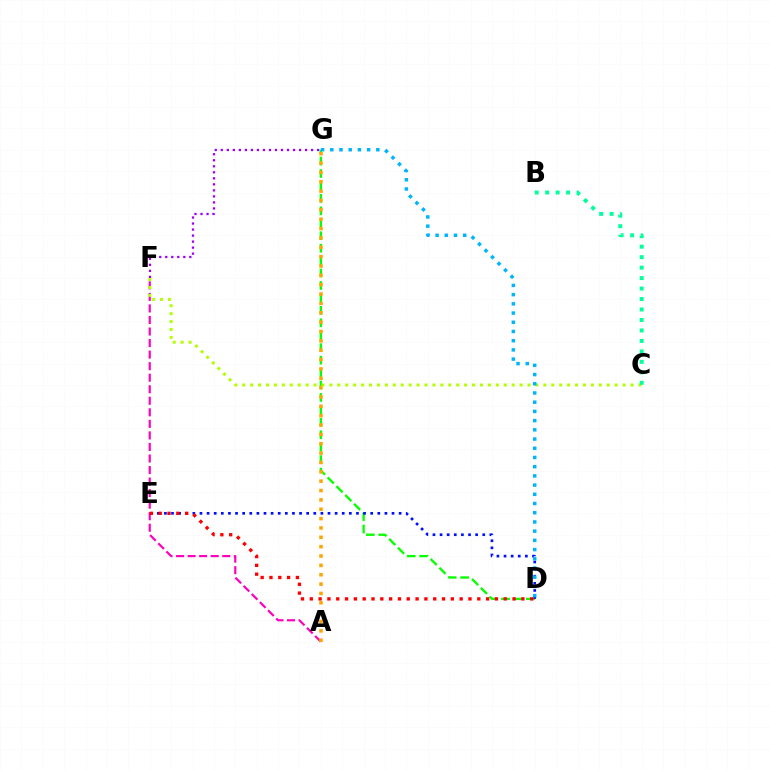{('D', 'G'): [{'color': '#08ff00', 'line_style': 'dashed', 'thickness': 1.69}, {'color': '#00b5ff', 'line_style': 'dotted', 'thickness': 2.5}], ('A', 'F'): [{'color': '#ff00bd', 'line_style': 'dashed', 'thickness': 1.57}], ('A', 'G'): [{'color': '#ffa500', 'line_style': 'dotted', 'thickness': 2.54}], ('F', 'G'): [{'color': '#9b00ff', 'line_style': 'dotted', 'thickness': 1.64}], ('D', 'E'): [{'color': '#0010ff', 'line_style': 'dotted', 'thickness': 1.93}, {'color': '#ff0000', 'line_style': 'dotted', 'thickness': 2.4}], ('C', 'F'): [{'color': '#b3ff00', 'line_style': 'dotted', 'thickness': 2.15}], ('B', 'C'): [{'color': '#00ff9d', 'line_style': 'dotted', 'thickness': 2.85}]}